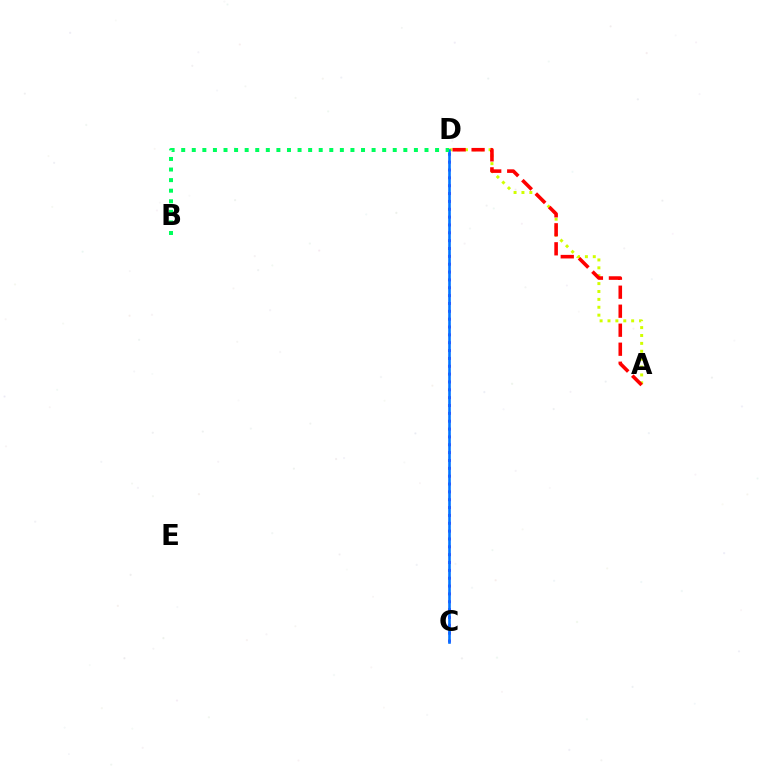{('A', 'D'): [{'color': '#d1ff00', 'line_style': 'dotted', 'thickness': 2.14}, {'color': '#ff0000', 'line_style': 'dashed', 'thickness': 2.58}], ('C', 'D'): [{'color': '#b900ff', 'line_style': 'dotted', 'thickness': 2.13}, {'color': '#0074ff', 'line_style': 'solid', 'thickness': 1.89}], ('B', 'D'): [{'color': '#00ff5c', 'line_style': 'dotted', 'thickness': 2.87}]}